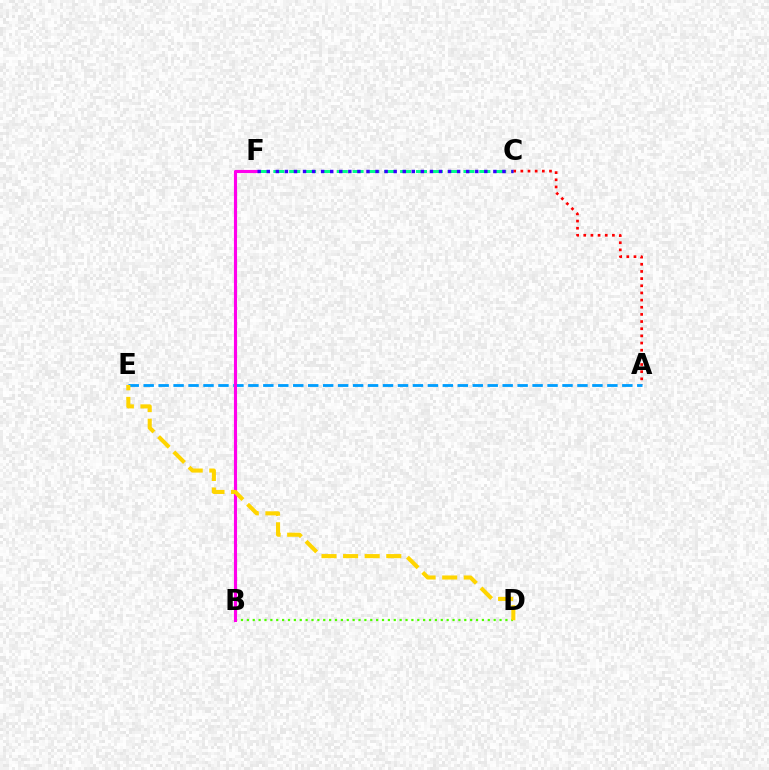{('C', 'F'): [{'color': '#00ff86', 'line_style': 'dashed', 'thickness': 2.15}, {'color': '#3700ff', 'line_style': 'dotted', 'thickness': 2.46}], ('B', 'D'): [{'color': '#4fff00', 'line_style': 'dotted', 'thickness': 1.6}], ('A', 'C'): [{'color': '#ff0000', 'line_style': 'dotted', 'thickness': 1.95}], ('A', 'E'): [{'color': '#009eff', 'line_style': 'dashed', 'thickness': 2.03}], ('B', 'F'): [{'color': '#ff00ed', 'line_style': 'solid', 'thickness': 2.25}], ('D', 'E'): [{'color': '#ffd500', 'line_style': 'dashed', 'thickness': 2.93}]}